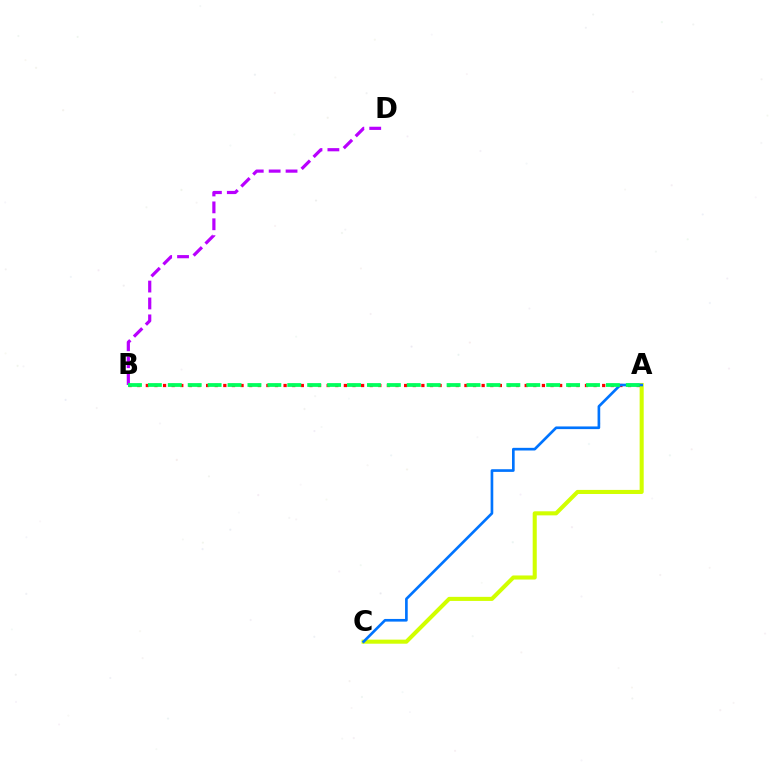{('A', 'C'): [{'color': '#d1ff00', 'line_style': 'solid', 'thickness': 2.93}, {'color': '#0074ff', 'line_style': 'solid', 'thickness': 1.92}], ('A', 'B'): [{'color': '#ff0000', 'line_style': 'dotted', 'thickness': 2.34}, {'color': '#00ff5c', 'line_style': 'dashed', 'thickness': 2.71}], ('B', 'D'): [{'color': '#b900ff', 'line_style': 'dashed', 'thickness': 2.3}]}